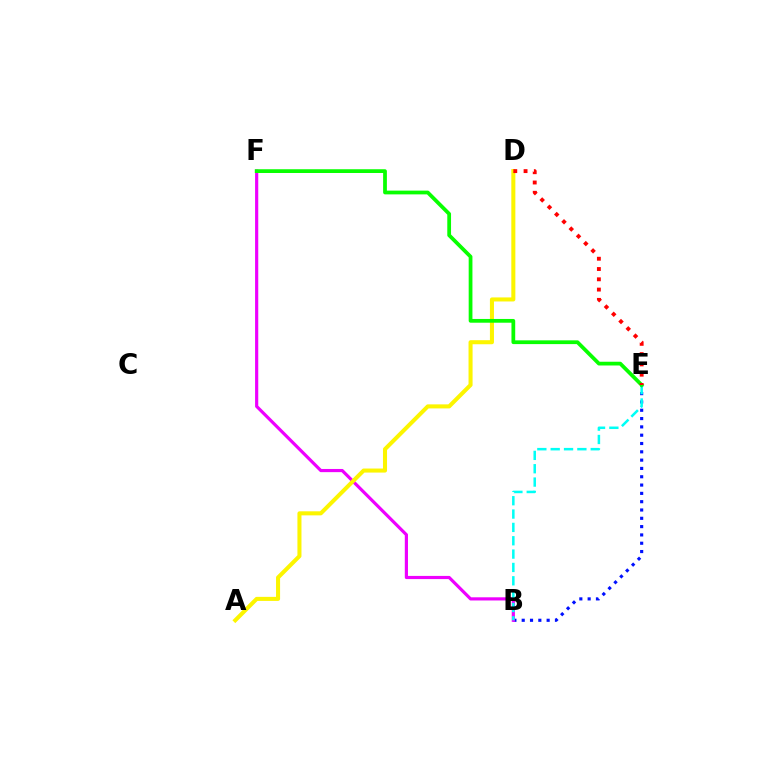{('B', 'E'): [{'color': '#0010ff', 'line_style': 'dotted', 'thickness': 2.26}, {'color': '#00fff6', 'line_style': 'dashed', 'thickness': 1.81}], ('B', 'F'): [{'color': '#ee00ff', 'line_style': 'solid', 'thickness': 2.29}], ('A', 'D'): [{'color': '#fcf500', 'line_style': 'solid', 'thickness': 2.91}], ('E', 'F'): [{'color': '#08ff00', 'line_style': 'solid', 'thickness': 2.7}], ('D', 'E'): [{'color': '#ff0000', 'line_style': 'dotted', 'thickness': 2.79}]}